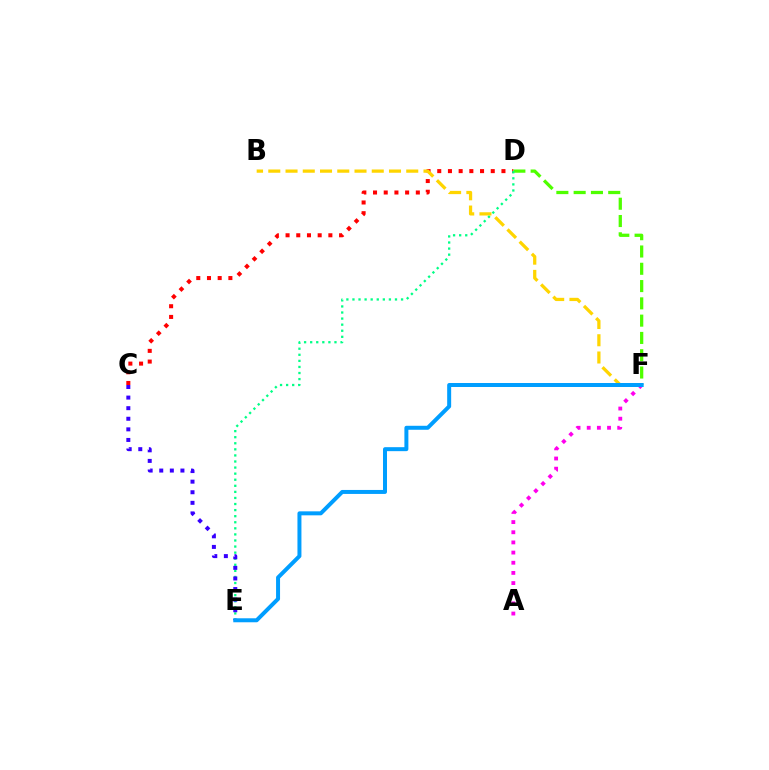{('C', 'D'): [{'color': '#ff0000', 'line_style': 'dotted', 'thickness': 2.91}], ('A', 'F'): [{'color': '#ff00ed', 'line_style': 'dotted', 'thickness': 2.76}], ('B', 'F'): [{'color': '#ffd500', 'line_style': 'dashed', 'thickness': 2.34}], ('D', 'F'): [{'color': '#4fff00', 'line_style': 'dashed', 'thickness': 2.35}], ('D', 'E'): [{'color': '#00ff86', 'line_style': 'dotted', 'thickness': 1.65}], ('C', 'E'): [{'color': '#3700ff', 'line_style': 'dotted', 'thickness': 2.88}], ('E', 'F'): [{'color': '#009eff', 'line_style': 'solid', 'thickness': 2.87}]}